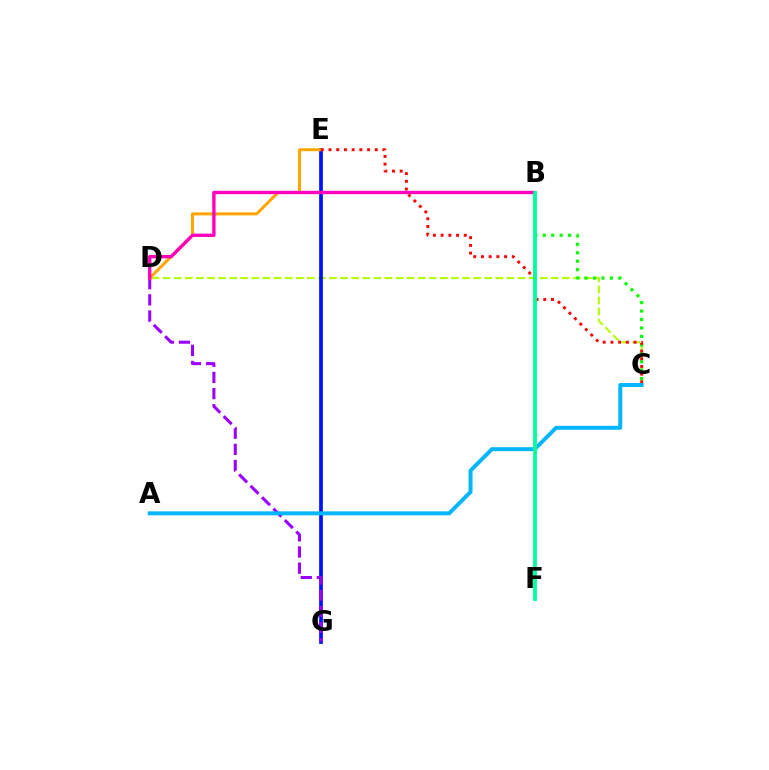{('C', 'D'): [{'color': '#b3ff00', 'line_style': 'dashed', 'thickness': 1.51}], ('E', 'G'): [{'color': '#0010ff', 'line_style': 'solid', 'thickness': 2.66}], ('D', 'G'): [{'color': '#9b00ff', 'line_style': 'dashed', 'thickness': 2.19}], ('D', 'E'): [{'color': '#ffa500', 'line_style': 'solid', 'thickness': 2.15}], ('B', 'C'): [{'color': '#08ff00', 'line_style': 'dotted', 'thickness': 2.3}], ('C', 'E'): [{'color': '#ff0000', 'line_style': 'dotted', 'thickness': 2.1}], ('A', 'C'): [{'color': '#00b5ff', 'line_style': 'solid', 'thickness': 2.84}], ('B', 'D'): [{'color': '#ff00bd', 'line_style': 'solid', 'thickness': 2.42}], ('B', 'F'): [{'color': '#00ff9d', 'line_style': 'solid', 'thickness': 2.77}]}